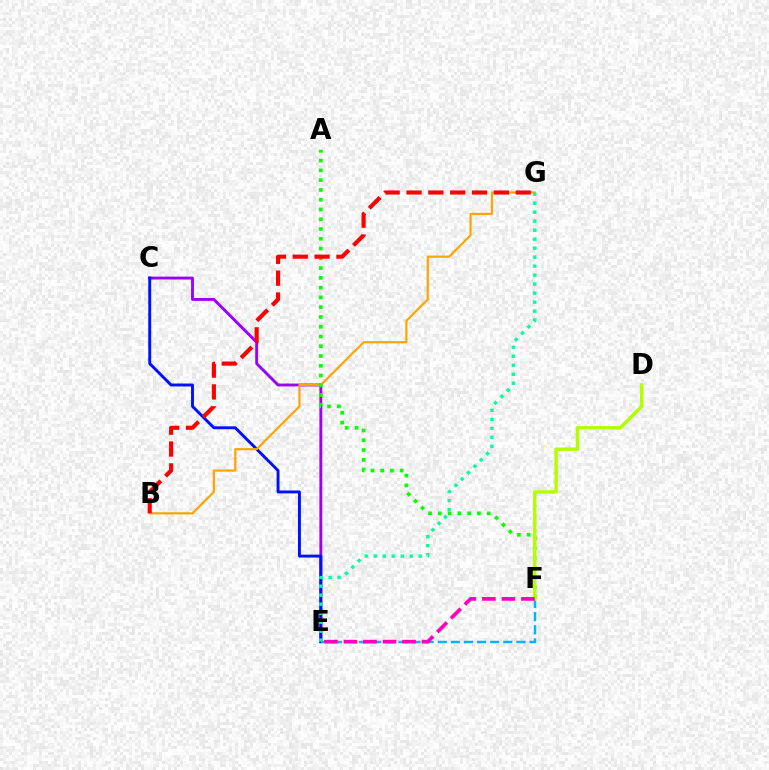{('C', 'E'): [{'color': '#9b00ff', 'line_style': 'solid', 'thickness': 2.07}, {'color': '#0010ff', 'line_style': 'solid', 'thickness': 2.09}], ('B', 'G'): [{'color': '#ffa500', 'line_style': 'solid', 'thickness': 1.58}, {'color': '#ff0000', 'line_style': 'dashed', 'thickness': 2.97}], ('E', 'G'): [{'color': '#00ff9d', 'line_style': 'dotted', 'thickness': 2.44}], ('A', 'F'): [{'color': '#08ff00', 'line_style': 'dotted', 'thickness': 2.65}], ('E', 'F'): [{'color': '#00b5ff', 'line_style': 'dashed', 'thickness': 1.78}, {'color': '#ff00bd', 'line_style': 'dashed', 'thickness': 2.65}], ('D', 'F'): [{'color': '#b3ff00', 'line_style': 'solid', 'thickness': 2.46}]}